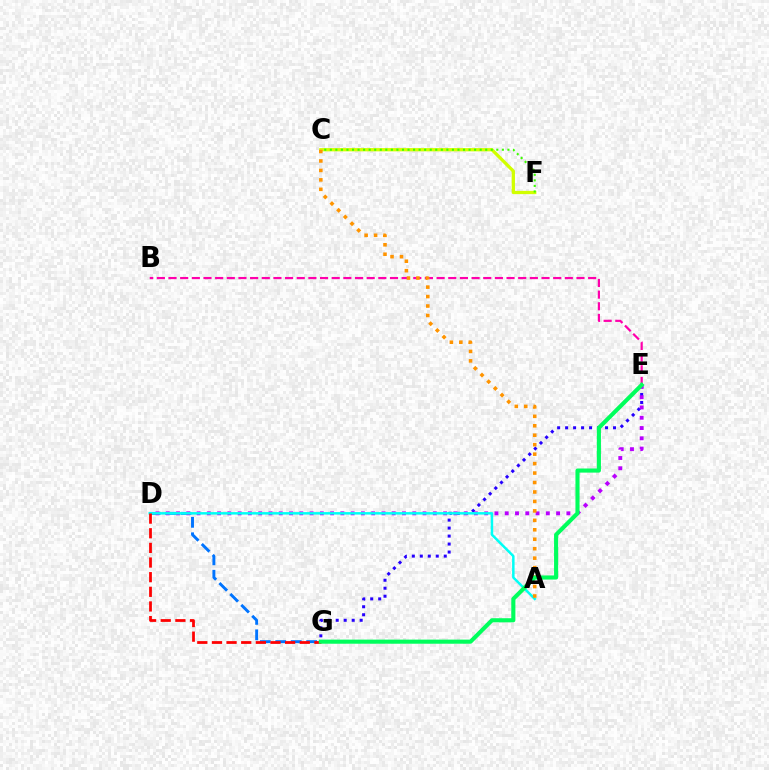{('B', 'E'): [{'color': '#ff00ac', 'line_style': 'dashed', 'thickness': 1.58}], ('D', 'G'): [{'color': '#0074ff', 'line_style': 'dashed', 'thickness': 2.1}, {'color': '#ff0000', 'line_style': 'dashed', 'thickness': 1.99}], ('E', 'G'): [{'color': '#2500ff', 'line_style': 'dotted', 'thickness': 2.17}, {'color': '#00ff5c', 'line_style': 'solid', 'thickness': 2.96}], ('D', 'E'): [{'color': '#b900ff', 'line_style': 'dotted', 'thickness': 2.79}], ('C', 'F'): [{'color': '#d1ff00', 'line_style': 'solid', 'thickness': 2.36}, {'color': '#3dff00', 'line_style': 'dotted', 'thickness': 1.51}], ('A', 'D'): [{'color': '#00fff6', 'line_style': 'solid', 'thickness': 1.79}], ('A', 'C'): [{'color': '#ff9400', 'line_style': 'dotted', 'thickness': 2.57}]}